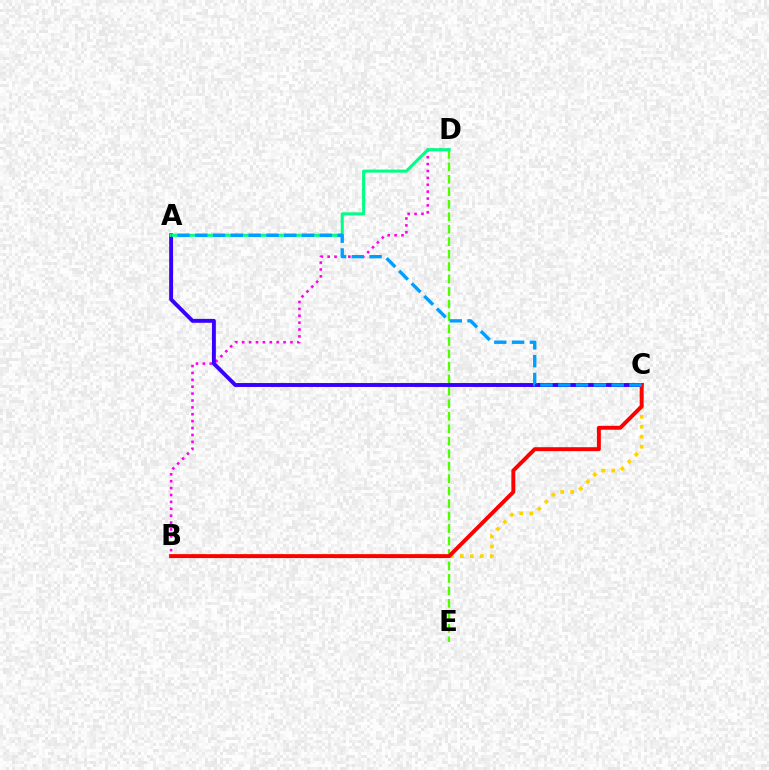{('D', 'E'): [{'color': '#4fff00', 'line_style': 'dashed', 'thickness': 1.69}], ('B', 'D'): [{'color': '#ff00ed', 'line_style': 'dotted', 'thickness': 1.87}], ('A', 'C'): [{'color': '#3700ff', 'line_style': 'solid', 'thickness': 2.81}, {'color': '#009eff', 'line_style': 'dashed', 'thickness': 2.42}], ('B', 'C'): [{'color': '#ffd500', 'line_style': 'dotted', 'thickness': 2.71}, {'color': '#ff0000', 'line_style': 'solid', 'thickness': 2.83}], ('A', 'D'): [{'color': '#00ff86', 'line_style': 'solid', 'thickness': 2.21}]}